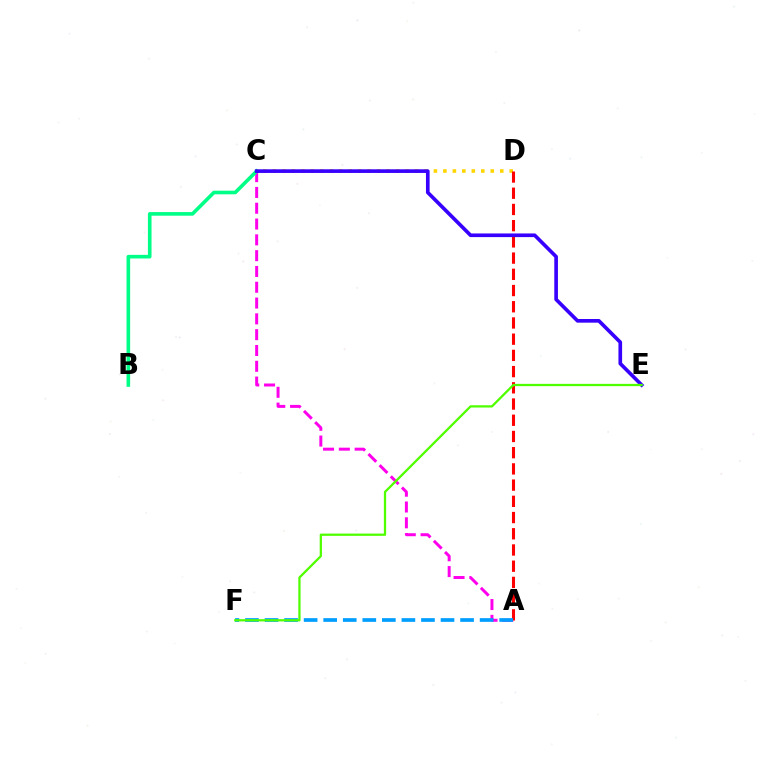{('A', 'C'): [{'color': '#ff00ed', 'line_style': 'dashed', 'thickness': 2.15}], ('B', 'C'): [{'color': '#00ff86', 'line_style': 'solid', 'thickness': 2.61}], ('C', 'D'): [{'color': '#ffd500', 'line_style': 'dotted', 'thickness': 2.57}], ('A', 'D'): [{'color': '#ff0000', 'line_style': 'dashed', 'thickness': 2.2}], ('C', 'E'): [{'color': '#3700ff', 'line_style': 'solid', 'thickness': 2.63}], ('A', 'F'): [{'color': '#009eff', 'line_style': 'dashed', 'thickness': 2.66}], ('E', 'F'): [{'color': '#4fff00', 'line_style': 'solid', 'thickness': 1.63}]}